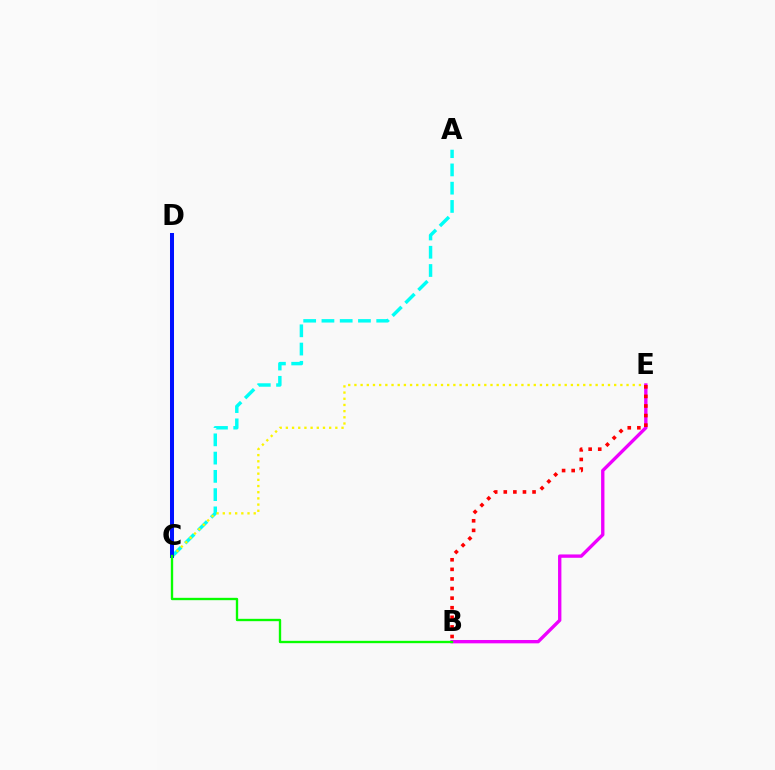{('A', 'C'): [{'color': '#00fff6', 'line_style': 'dashed', 'thickness': 2.48}], ('C', 'E'): [{'color': '#fcf500', 'line_style': 'dotted', 'thickness': 1.68}], ('B', 'E'): [{'color': '#ee00ff', 'line_style': 'solid', 'thickness': 2.41}, {'color': '#ff0000', 'line_style': 'dotted', 'thickness': 2.61}], ('C', 'D'): [{'color': '#0010ff', 'line_style': 'solid', 'thickness': 2.89}], ('B', 'C'): [{'color': '#08ff00', 'line_style': 'solid', 'thickness': 1.7}]}